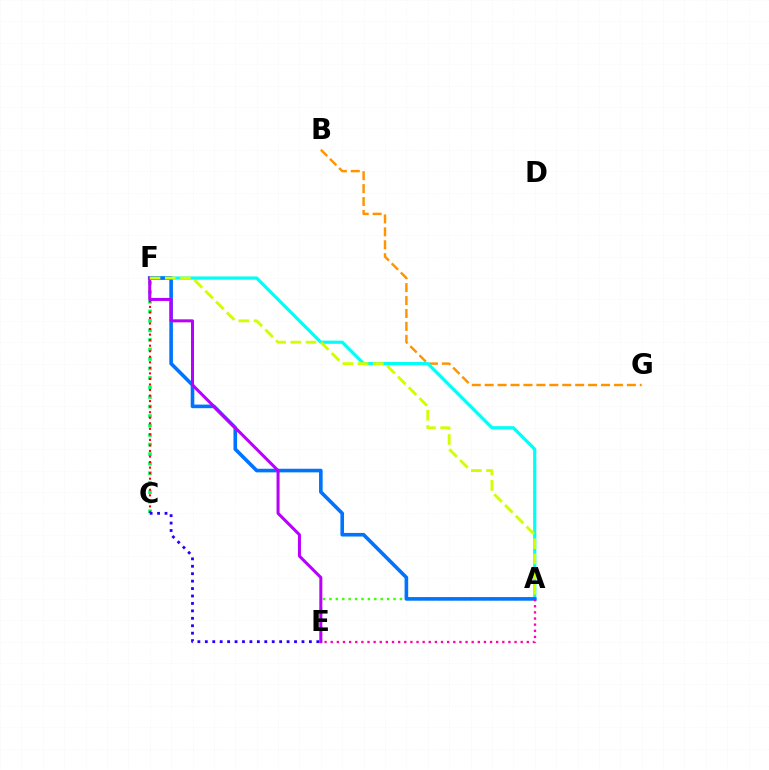{('C', 'F'): [{'color': '#00ff5c', 'line_style': 'dotted', 'thickness': 2.59}, {'color': '#ff0000', 'line_style': 'dotted', 'thickness': 1.51}], ('B', 'G'): [{'color': '#ff9400', 'line_style': 'dashed', 'thickness': 1.76}], ('A', 'F'): [{'color': '#00fff6', 'line_style': 'solid', 'thickness': 2.31}, {'color': '#0074ff', 'line_style': 'solid', 'thickness': 2.6}, {'color': '#d1ff00', 'line_style': 'dashed', 'thickness': 2.07}], ('A', 'E'): [{'color': '#3dff00', 'line_style': 'dotted', 'thickness': 1.74}, {'color': '#ff00ac', 'line_style': 'dotted', 'thickness': 1.66}], ('C', 'E'): [{'color': '#2500ff', 'line_style': 'dotted', 'thickness': 2.02}], ('E', 'F'): [{'color': '#b900ff', 'line_style': 'solid', 'thickness': 2.17}]}